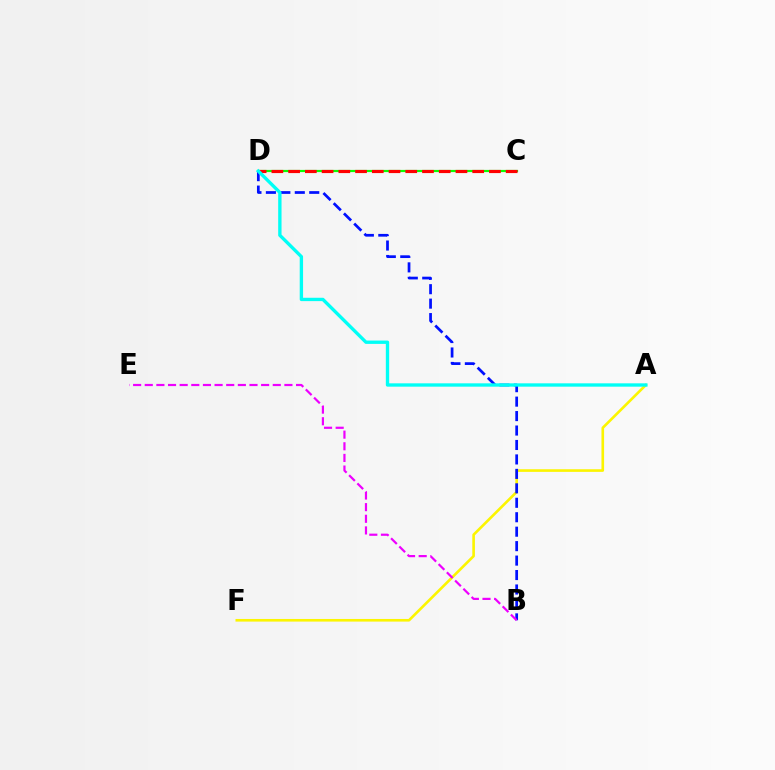{('C', 'D'): [{'color': '#08ff00', 'line_style': 'solid', 'thickness': 1.58}, {'color': '#ff0000', 'line_style': 'dashed', 'thickness': 2.27}], ('A', 'F'): [{'color': '#fcf500', 'line_style': 'solid', 'thickness': 1.89}], ('B', 'D'): [{'color': '#0010ff', 'line_style': 'dashed', 'thickness': 1.96}], ('B', 'E'): [{'color': '#ee00ff', 'line_style': 'dashed', 'thickness': 1.58}], ('A', 'D'): [{'color': '#00fff6', 'line_style': 'solid', 'thickness': 2.41}]}